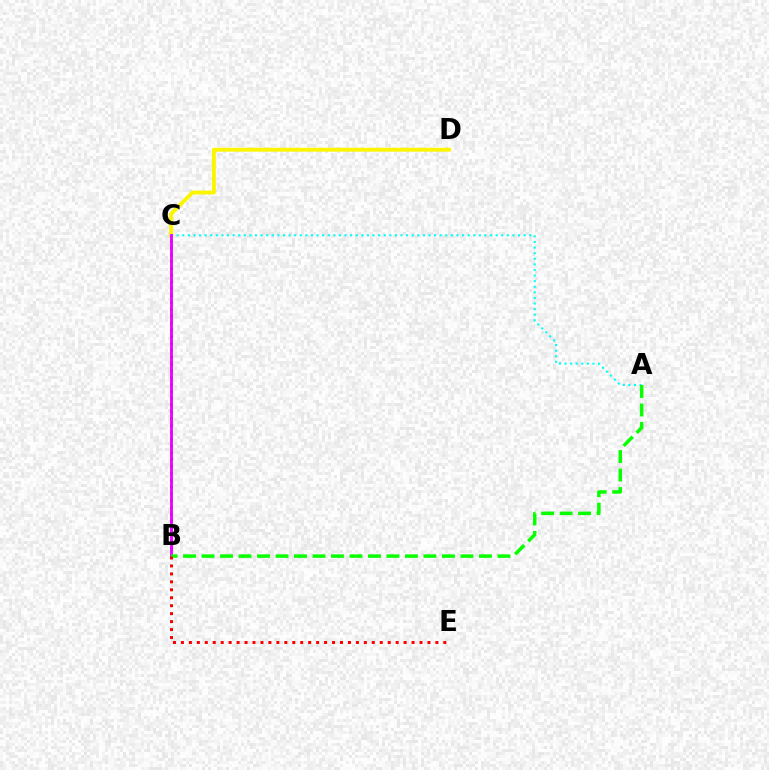{('C', 'D'): [{'color': '#fcf500', 'line_style': 'solid', 'thickness': 2.79}], ('B', 'C'): [{'color': '#0010ff', 'line_style': 'dotted', 'thickness': 1.85}, {'color': '#ee00ff', 'line_style': 'solid', 'thickness': 2.05}], ('A', 'C'): [{'color': '#00fff6', 'line_style': 'dotted', 'thickness': 1.52}], ('A', 'B'): [{'color': '#08ff00', 'line_style': 'dashed', 'thickness': 2.51}], ('B', 'E'): [{'color': '#ff0000', 'line_style': 'dotted', 'thickness': 2.16}]}